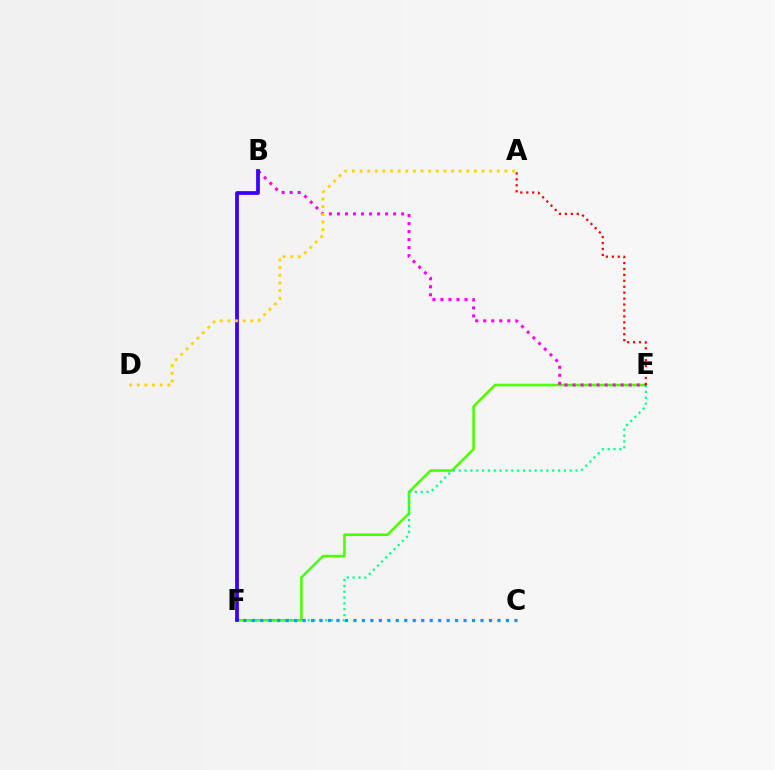{('E', 'F'): [{'color': '#4fff00', 'line_style': 'solid', 'thickness': 1.86}, {'color': '#00ff86', 'line_style': 'dotted', 'thickness': 1.59}], ('C', 'F'): [{'color': '#009eff', 'line_style': 'dotted', 'thickness': 2.3}], ('B', 'E'): [{'color': '#ff00ed', 'line_style': 'dotted', 'thickness': 2.18}], ('B', 'F'): [{'color': '#3700ff', 'line_style': 'solid', 'thickness': 2.7}], ('A', 'D'): [{'color': '#ffd500', 'line_style': 'dotted', 'thickness': 2.07}], ('A', 'E'): [{'color': '#ff0000', 'line_style': 'dotted', 'thickness': 1.61}]}